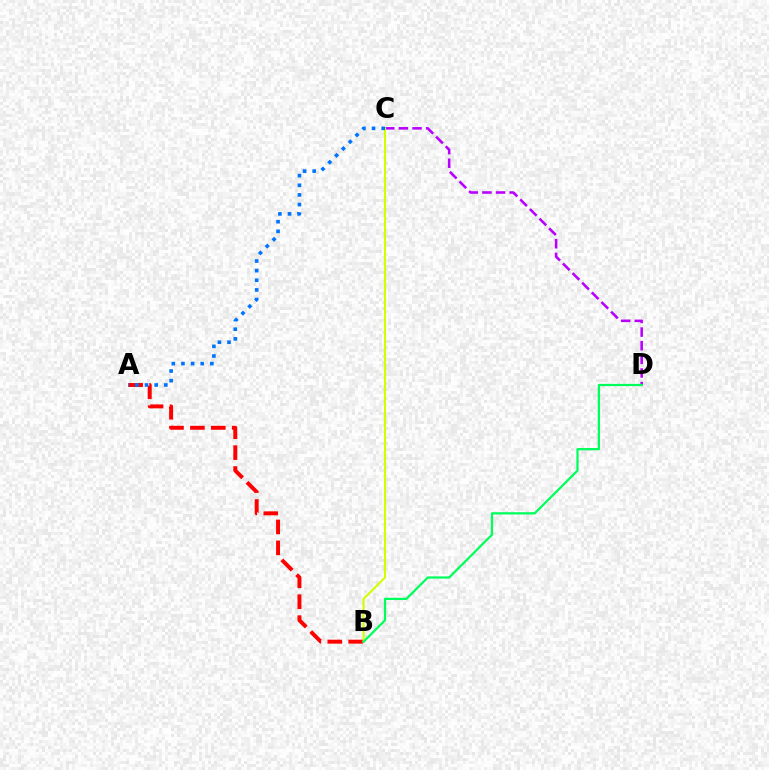{('C', 'D'): [{'color': '#b900ff', 'line_style': 'dashed', 'thickness': 1.85}], ('A', 'B'): [{'color': '#ff0000', 'line_style': 'dashed', 'thickness': 2.84}], ('B', 'C'): [{'color': '#d1ff00', 'line_style': 'solid', 'thickness': 1.51}], ('B', 'D'): [{'color': '#00ff5c', 'line_style': 'solid', 'thickness': 1.62}], ('A', 'C'): [{'color': '#0074ff', 'line_style': 'dotted', 'thickness': 2.62}]}